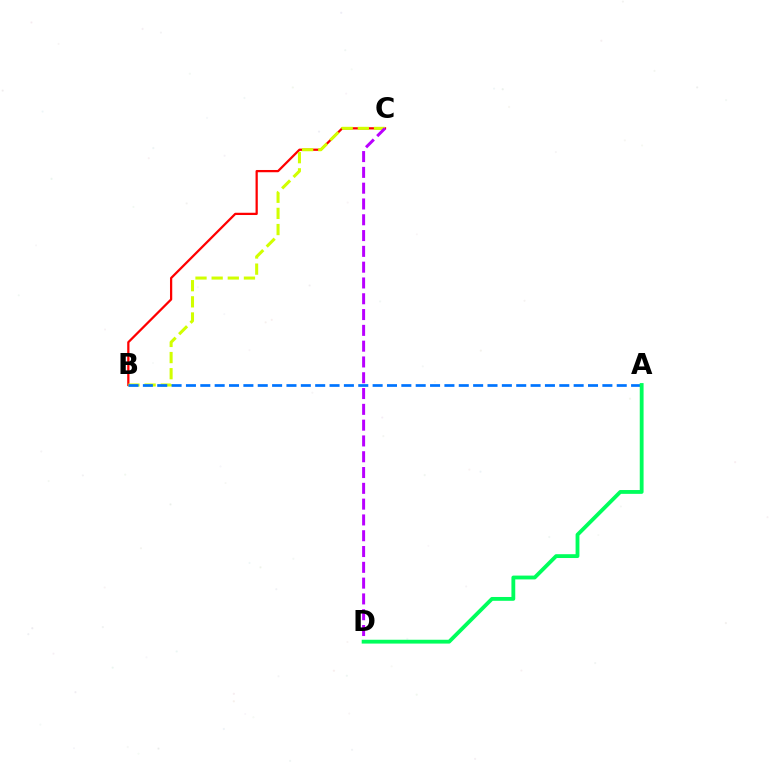{('B', 'C'): [{'color': '#ff0000', 'line_style': 'solid', 'thickness': 1.62}, {'color': '#d1ff00', 'line_style': 'dashed', 'thickness': 2.19}], ('A', 'B'): [{'color': '#0074ff', 'line_style': 'dashed', 'thickness': 1.95}], ('C', 'D'): [{'color': '#b900ff', 'line_style': 'dashed', 'thickness': 2.15}], ('A', 'D'): [{'color': '#00ff5c', 'line_style': 'solid', 'thickness': 2.75}]}